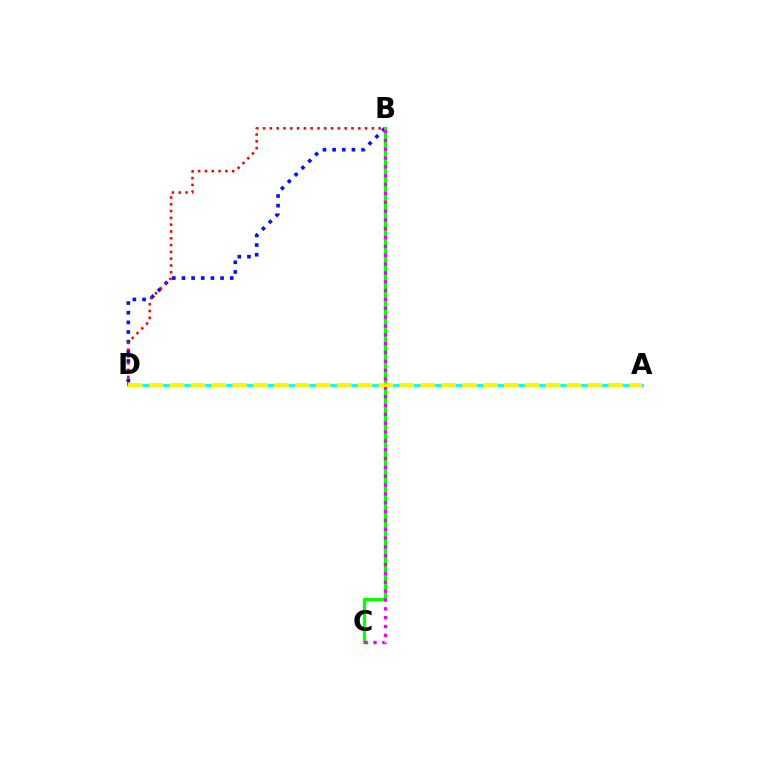{('B', 'D'): [{'color': '#0010ff', 'line_style': 'dotted', 'thickness': 2.62}, {'color': '#ff0000', 'line_style': 'dotted', 'thickness': 1.85}], ('B', 'C'): [{'color': '#08ff00', 'line_style': 'solid', 'thickness': 2.37}, {'color': '#ee00ff', 'line_style': 'dotted', 'thickness': 2.4}], ('A', 'D'): [{'color': '#00fff6', 'line_style': 'solid', 'thickness': 2.08}, {'color': '#fcf500', 'line_style': 'dashed', 'thickness': 2.84}]}